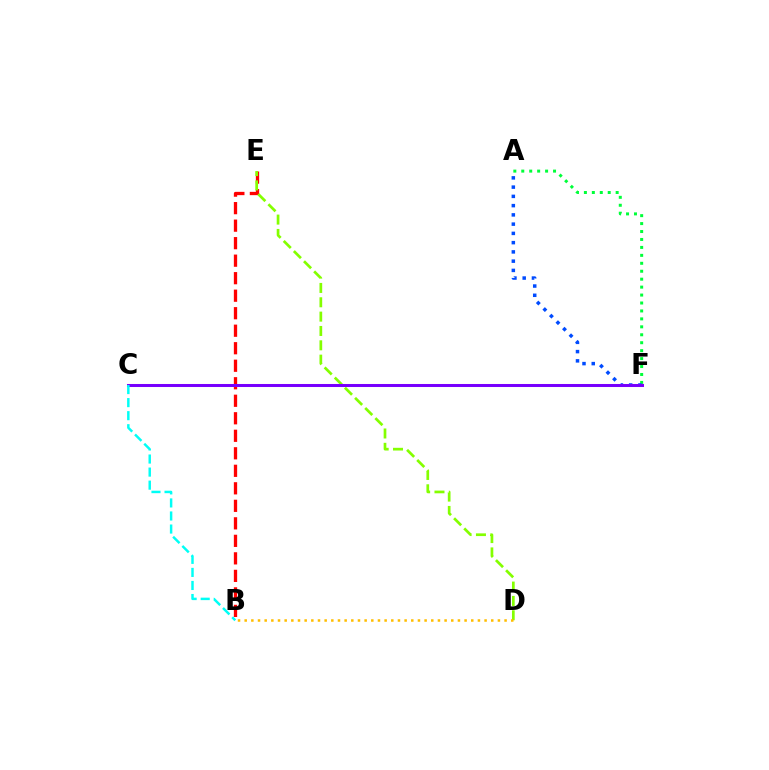{('B', 'E'): [{'color': '#ff0000', 'line_style': 'dashed', 'thickness': 2.38}], ('A', 'F'): [{'color': '#00ff39', 'line_style': 'dotted', 'thickness': 2.16}, {'color': '#004bff', 'line_style': 'dotted', 'thickness': 2.51}], ('D', 'E'): [{'color': '#84ff00', 'line_style': 'dashed', 'thickness': 1.95}], ('C', 'F'): [{'color': '#ff00cf', 'line_style': 'solid', 'thickness': 2.19}, {'color': '#7200ff', 'line_style': 'solid', 'thickness': 2.07}], ('B', 'D'): [{'color': '#ffbd00', 'line_style': 'dotted', 'thickness': 1.81}], ('B', 'C'): [{'color': '#00fff6', 'line_style': 'dashed', 'thickness': 1.77}]}